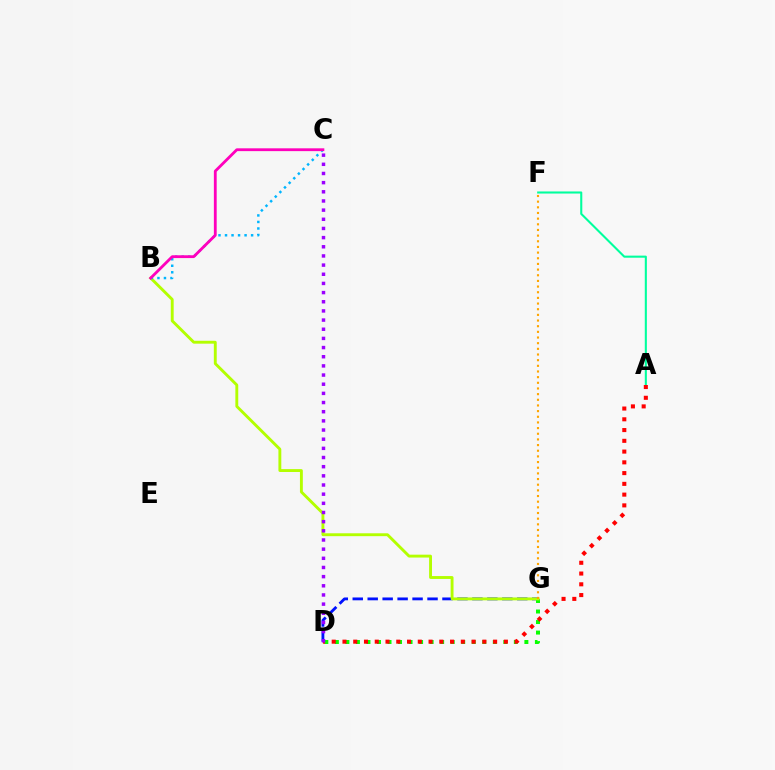{('D', 'G'): [{'color': '#0010ff', 'line_style': 'dashed', 'thickness': 2.03}, {'color': '#08ff00', 'line_style': 'dotted', 'thickness': 2.86}], ('A', 'F'): [{'color': '#00ff9d', 'line_style': 'solid', 'thickness': 1.5}], ('B', 'G'): [{'color': '#b3ff00', 'line_style': 'solid', 'thickness': 2.07}], ('A', 'D'): [{'color': '#ff0000', 'line_style': 'dotted', 'thickness': 2.92}], ('F', 'G'): [{'color': '#ffa500', 'line_style': 'dotted', 'thickness': 1.54}], ('B', 'C'): [{'color': '#00b5ff', 'line_style': 'dotted', 'thickness': 1.77}, {'color': '#ff00bd', 'line_style': 'solid', 'thickness': 2.02}], ('C', 'D'): [{'color': '#9b00ff', 'line_style': 'dotted', 'thickness': 2.49}]}